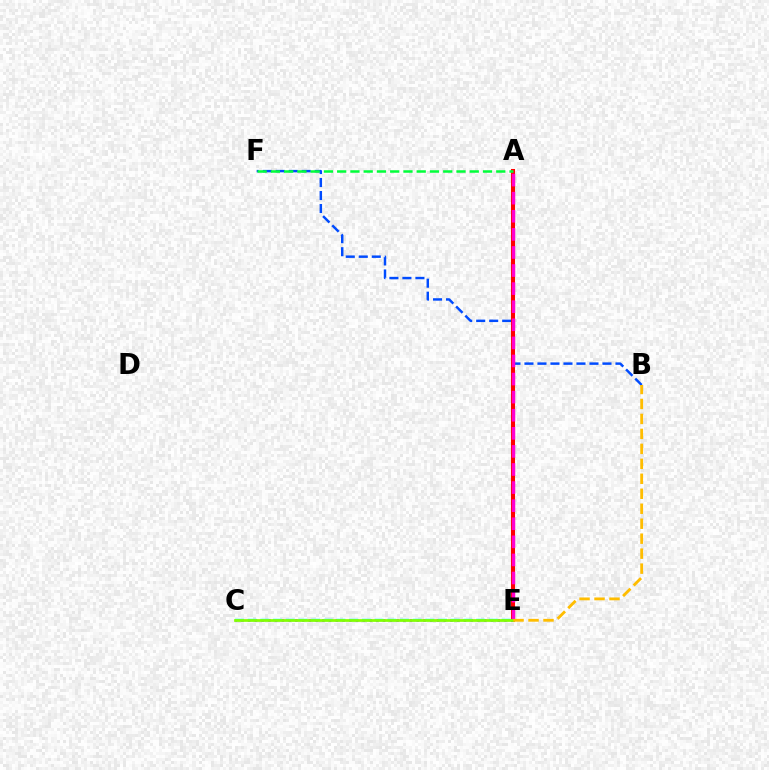{('B', 'F'): [{'color': '#004bff', 'line_style': 'dashed', 'thickness': 1.77}], ('A', 'E'): [{'color': '#ff0000', 'line_style': 'solid', 'thickness': 2.92}, {'color': '#ff00cf', 'line_style': 'dashed', 'thickness': 2.46}], ('C', 'E'): [{'color': '#7200ff', 'line_style': 'dotted', 'thickness': 1.83}, {'color': '#00fff6', 'line_style': 'dashed', 'thickness': 1.72}, {'color': '#84ff00', 'line_style': 'solid', 'thickness': 1.96}], ('A', 'F'): [{'color': '#00ff39', 'line_style': 'dashed', 'thickness': 1.8}], ('B', 'E'): [{'color': '#ffbd00', 'line_style': 'dashed', 'thickness': 2.03}]}